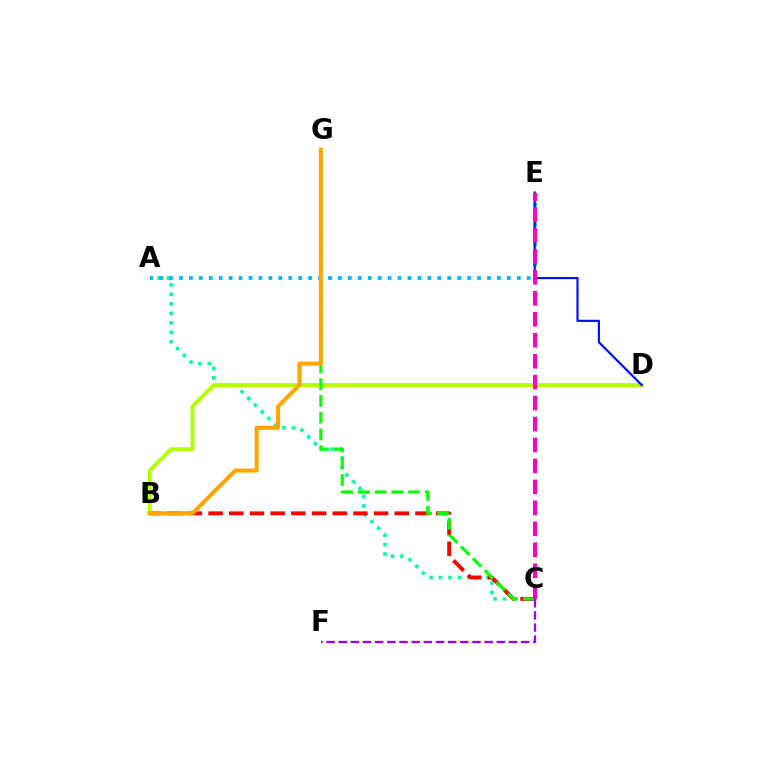{('A', 'C'): [{'color': '#00ff9d', 'line_style': 'dotted', 'thickness': 2.58}], ('B', 'C'): [{'color': '#ff0000', 'line_style': 'dashed', 'thickness': 2.81}], ('B', 'D'): [{'color': '#b3ff00', 'line_style': 'solid', 'thickness': 2.79}], ('C', 'G'): [{'color': '#08ff00', 'line_style': 'dashed', 'thickness': 2.27}], ('A', 'E'): [{'color': '#00b5ff', 'line_style': 'dotted', 'thickness': 2.7}], ('D', 'E'): [{'color': '#0010ff', 'line_style': 'solid', 'thickness': 1.57}], ('B', 'G'): [{'color': '#ffa500', 'line_style': 'solid', 'thickness': 2.93}], ('C', 'F'): [{'color': '#9b00ff', 'line_style': 'dashed', 'thickness': 1.65}], ('C', 'E'): [{'color': '#ff00bd', 'line_style': 'dashed', 'thickness': 2.85}]}